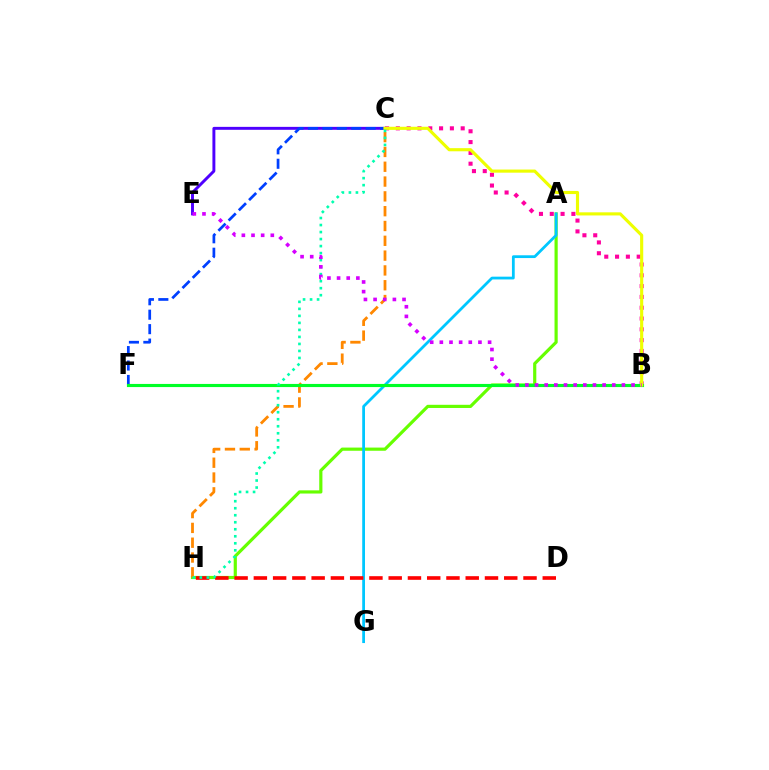{('A', 'H'): [{'color': '#66ff00', 'line_style': 'solid', 'thickness': 2.29}], ('C', 'E'): [{'color': '#4f00ff', 'line_style': 'solid', 'thickness': 2.11}], ('A', 'G'): [{'color': '#00c7ff', 'line_style': 'solid', 'thickness': 2.0}], ('C', 'F'): [{'color': '#003fff', 'line_style': 'dashed', 'thickness': 1.96}], ('C', 'H'): [{'color': '#ff8800', 'line_style': 'dashed', 'thickness': 2.01}, {'color': '#00ffaf', 'line_style': 'dotted', 'thickness': 1.91}], ('B', 'C'): [{'color': '#ff00a0', 'line_style': 'dotted', 'thickness': 2.94}, {'color': '#eeff00', 'line_style': 'solid', 'thickness': 2.26}], ('B', 'F'): [{'color': '#00ff27', 'line_style': 'solid', 'thickness': 2.25}], ('D', 'H'): [{'color': '#ff0000', 'line_style': 'dashed', 'thickness': 2.62}], ('B', 'E'): [{'color': '#d600ff', 'line_style': 'dotted', 'thickness': 2.62}]}